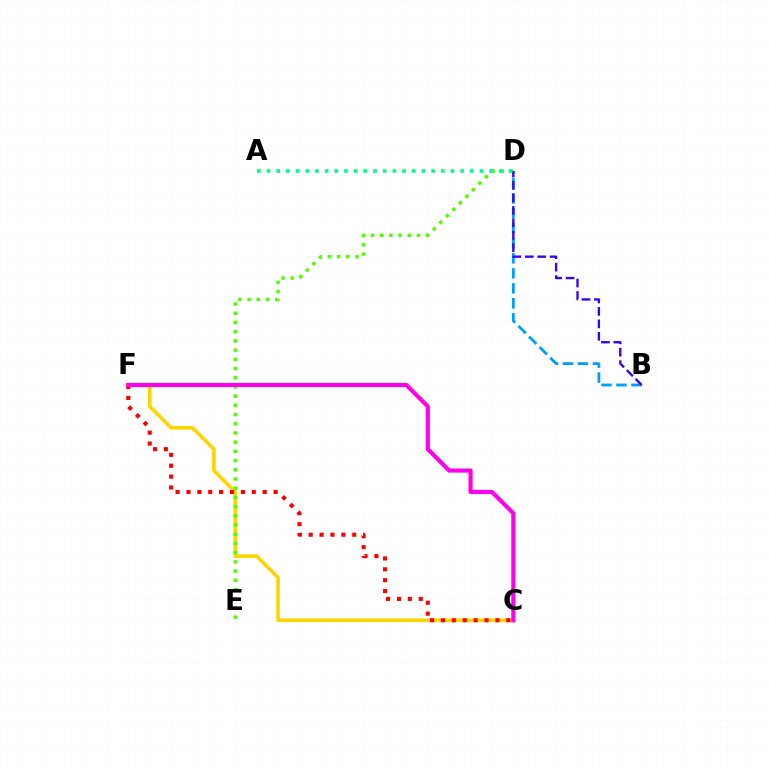{('C', 'F'): [{'color': '#ffd500', 'line_style': 'solid', 'thickness': 2.61}, {'color': '#ff0000', 'line_style': 'dotted', 'thickness': 2.96}, {'color': '#ff00ed', 'line_style': 'solid', 'thickness': 2.98}], ('D', 'E'): [{'color': '#4fff00', 'line_style': 'dotted', 'thickness': 2.5}], ('B', 'D'): [{'color': '#009eff', 'line_style': 'dashed', 'thickness': 2.04}, {'color': '#3700ff', 'line_style': 'dashed', 'thickness': 1.69}], ('A', 'D'): [{'color': '#00ff86', 'line_style': 'dotted', 'thickness': 2.63}]}